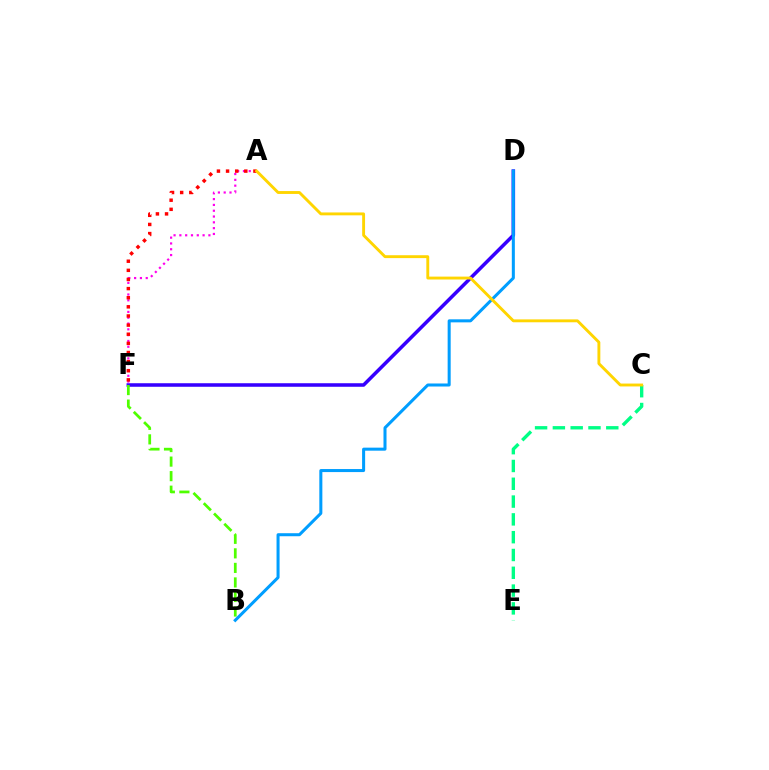{('D', 'F'): [{'color': '#3700ff', 'line_style': 'solid', 'thickness': 2.55}], ('A', 'F'): [{'color': '#ff00ed', 'line_style': 'dotted', 'thickness': 1.58}, {'color': '#ff0000', 'line_style': 'dotted', 'thickness': 2.48}], ('B', 'F'): [{'color': '#4fff00', 'line_style': 'dashed', 'thickness': 1.98}], ('B', 'D'): [{'color': '#009eff', 'line_style': 'solid', 'thickness': 2.18}], ('C', 'E'): [{'color': '#00ff86', 'line_style': 'dashed', 'thickness': 2.42}], ('A', 'C'): [{'color': '#ffd500', 'line_style': 'solid', 'thickness': 2.08}]}